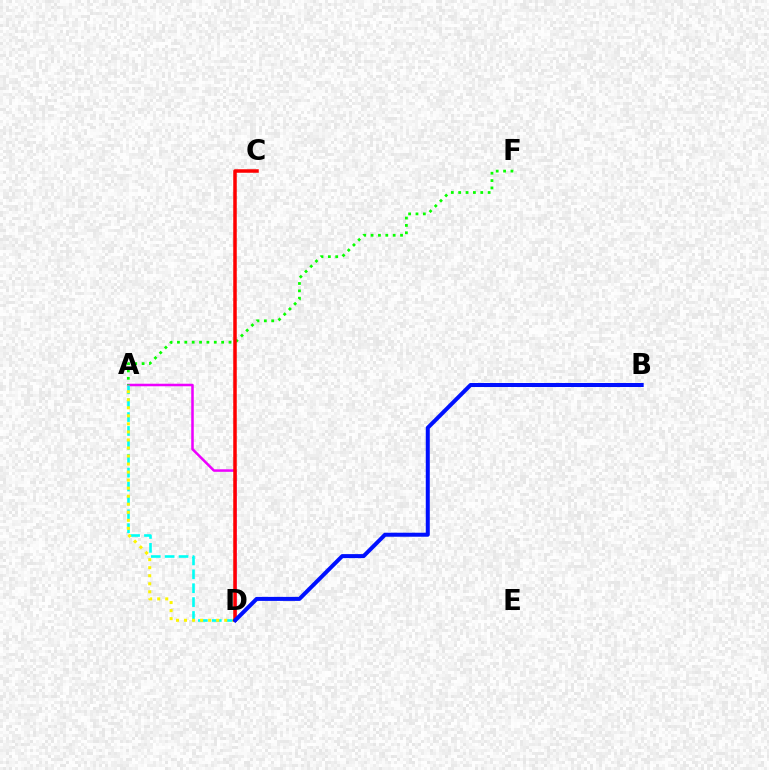{('A', 'D'): [{'color': '#ee00ff', 'line_style': 'solid', 'thickness': 1.83}, {'color': '#00fff6', 'line_style': 'dashed', 'thickness': 1.89}, {'color': '#fcf500', 'line_style': 'dotted', 'thickness': 2.18}], ('A', 'F'): [{'color': '#08ff00', 'line_style': 'dotted', 'thickness': 2.0}], ('C', 'D'): [{'color': '#ff0000', 'line_style': 'solid', 'thickness': 2.53}], ('B', 'D'): [{'color': '#0010ff', 'line_style': 'solid', 'thickness': 2.89}]}